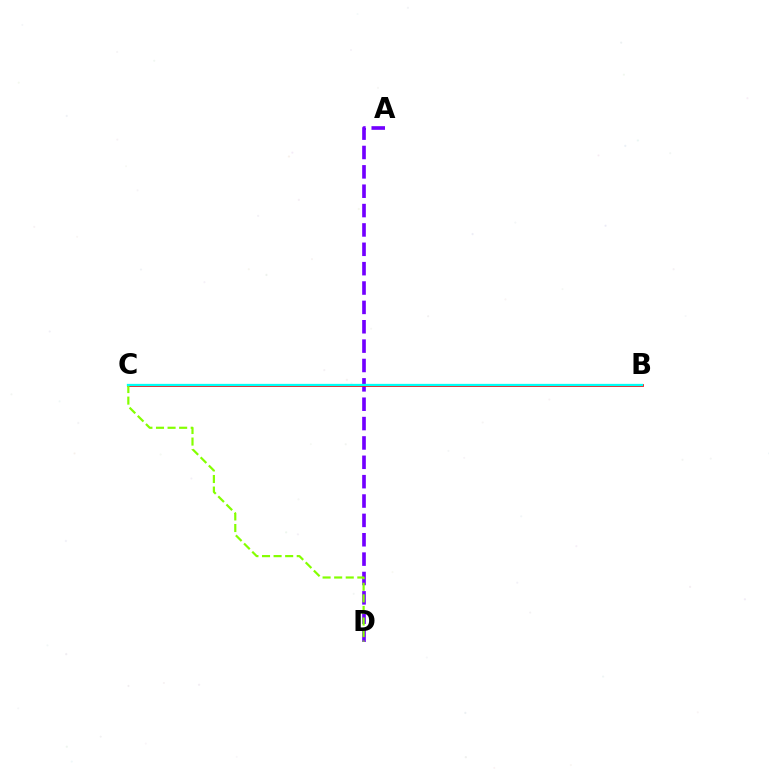{('A', 'D'): [{'color': '#7200ff', 'line_style': 'dashed', 'thickness': 2.63}], ('B', 'C'): [{'color': '#ff0000', 'line_style': 'solid', 'thickness': 1.98}, {'color': '#00fff6', 'line_style': 'solid', 'thickness': 1.64}], ('C', 'D'): [{'color': '#84ff00', 'line_style': 'dashed', 'thickness': 1.57}]}